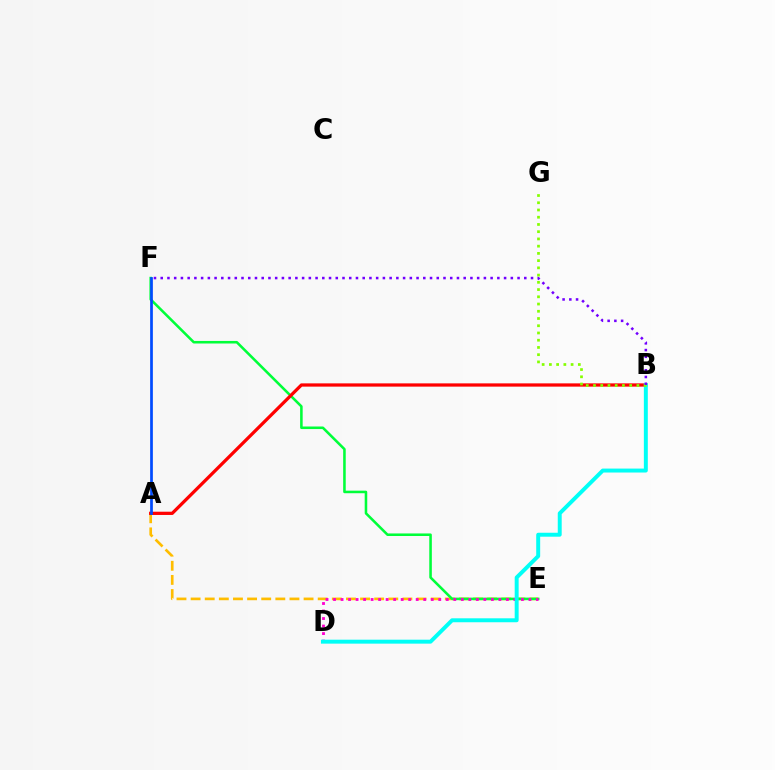{('A', 'E'): [{'color': '#ffbd00', 'line_style': 'dashed', 'thickness': 1.92}], ('E', 'F'): [{'color': '#00ff39', 'line_style': 'solid', 'thickness': 1.84}], ('A', 'B'): [{'color': '#ff0000', 'line_style': 'solid', 'thickness': 2.34}], ('D', 'E'): [{'color': '#ff00cf', 'line_style': 'dotted', 'thickness': 2.04}], ('A', 'F'): [{'color': '#004bff', 'line_style': 'solid', 'thickness': 1.96}], ('B', 'D'): [{'color': '#00fff6', 'line_style': 'solid', 'thickness': 2.84}], ('B', 'G'): [{'color': '#84ff00', 'line_style': 'dotted', 'thickness': 1.97}], ('B', 'F'): [{'color': '#7200ff', 'line_style': 'dotted', 'thickness': 1.83}]}